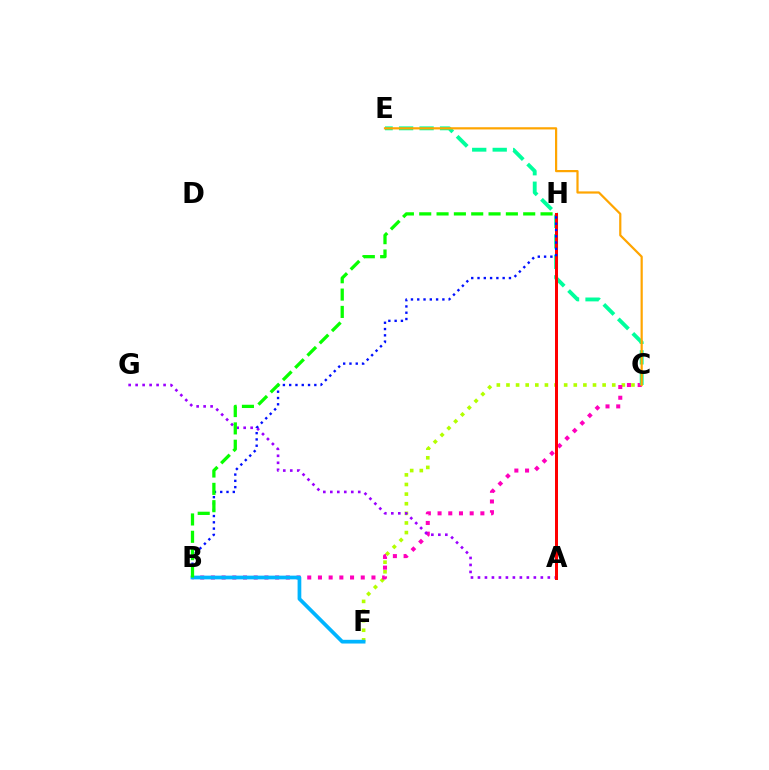{('C', 'F'): [{'color': '#b3ff00', 'line_style': 'dotted', 'thickness': 2.61}], ('B', 'C'): [{'color': '#ff00bd', 'line_style': 'dotted', 'thickness': 2.91}], ('C', 'E'): [{'color': '#00ff9d', 'line_style': 'dashed', 'thickness': 2.78}, {'color': '#ffa500', 'line_style': 'solid', 'thickness': 1.59}], ('A', 'G'): [{'color': '#9b00ff', 'line_style': 'dotted', 'thickness': 1.9}], ('A', 'H'): [{'color': '#ff0000', 'line_style': 'solid', 'thickness': 2.15}], ('B', 'H'): [{'color': '#0010ff', 'line_style': 'dotted', 'thickness': 1.71}, {'color': '#08ff00', 'line_style': 'dashed', 'thickness': 2.35}], ('B', 'F'): [{'color': '#00b5ff', 'line_style': 'solid', 'thickness': 2.68}]}